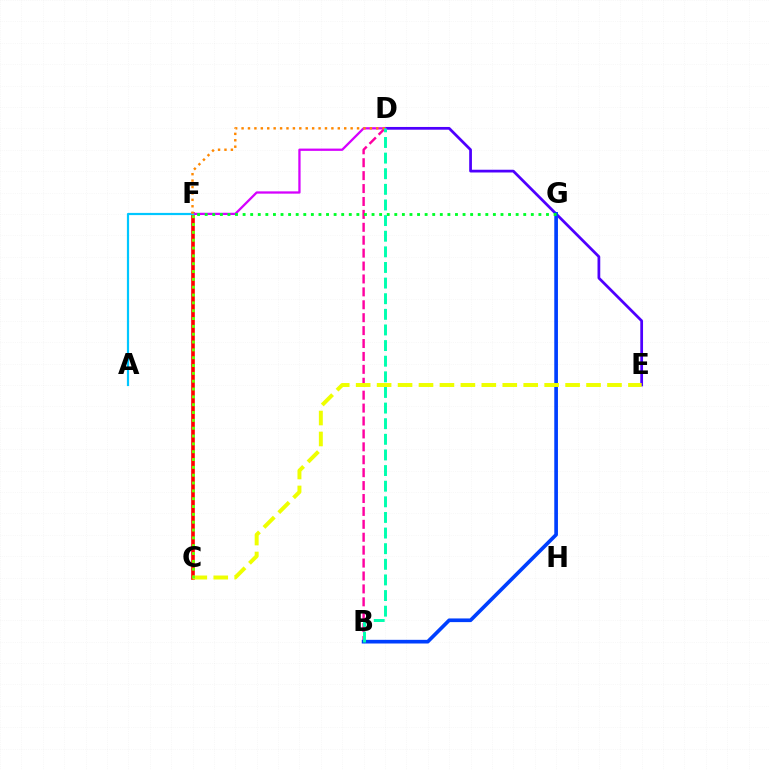{('B', 'D'): [{'color': '#ff00a0', 'line_style': 'dashed', 'thickness': 1.75}, {'color': '#00ffaf', 'line_style': 'dashed', 'thickness': 2.12}], ('C', 'F'): [{'color': '#ff0000', 'line_style': 'solid', 'thickness': 2.62}, {'color': '#66ff00', 'line_style': 'dotted', 'thickness': 2.13}], ('D', 'E'): [{'color': '#4f00ff', 'line_style': 'solid', 'thickness': 1.98}], ('D', 'F'): [{'color': '#d600ff', 'line_style': 'solid', 'thickness': 1.64}, {'color': '#ff8800', 'line_style': 'dotted', 'thickness': 1.74}], ('B', 'G'): [{'color': '#003fff', 'line_style': 'solid', 'thickness': 2.64}], ('A', 'F'): [{'color': '#00c7ff', 'line_style': 'solid', 'thickness': 1.59}], ('F', 'G'): [{'color': '#00ff27', 'line_style': 'dotted', 'thickness': 2.06}], ('C', 'E'): [{'color': '#eeff00', 'line_style': 'dashed', 'thickness': 2.85}]}